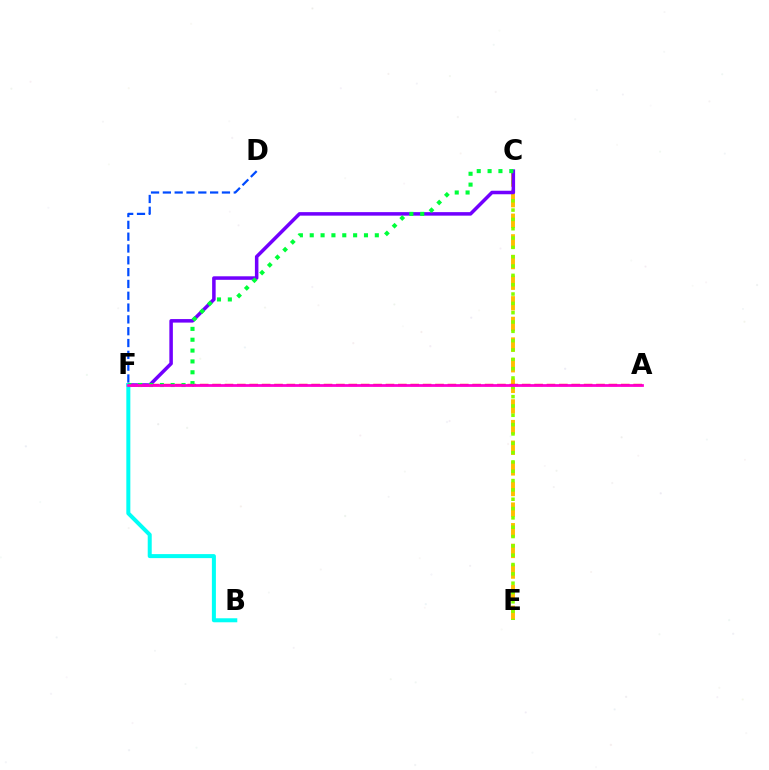{('C', 'E'): [{'color': '#ffbd00', 'line_style': 'dashed', 'thickness': 2.8}, {'color': '#84ff00', 'line_style': 'dotted', 'thickness': 2.53}], ('A', 'F'): [{'color': '#ff0000', 'line_style': 'dashed', 'thickness': 1.68}, {'color': '#ff00cf', 'line_style': 'solid', 'thickness': 1.99}], ('D', 'F'): [{'color': '#004bff', 'line_style': 'dashed', 'thickness': 1.61}], ('C', 'F'): [{'color': '#7200ff', 'line_style': 'solid', 'thickness': 2.53}, {'color': '#00ff39', 'line_style': 'dotted', 'thickness': 2.95}], ('B', 'F'): [{'color': '#00fff6', 'line_style': 'solid', 'thickness': 2.89}]}